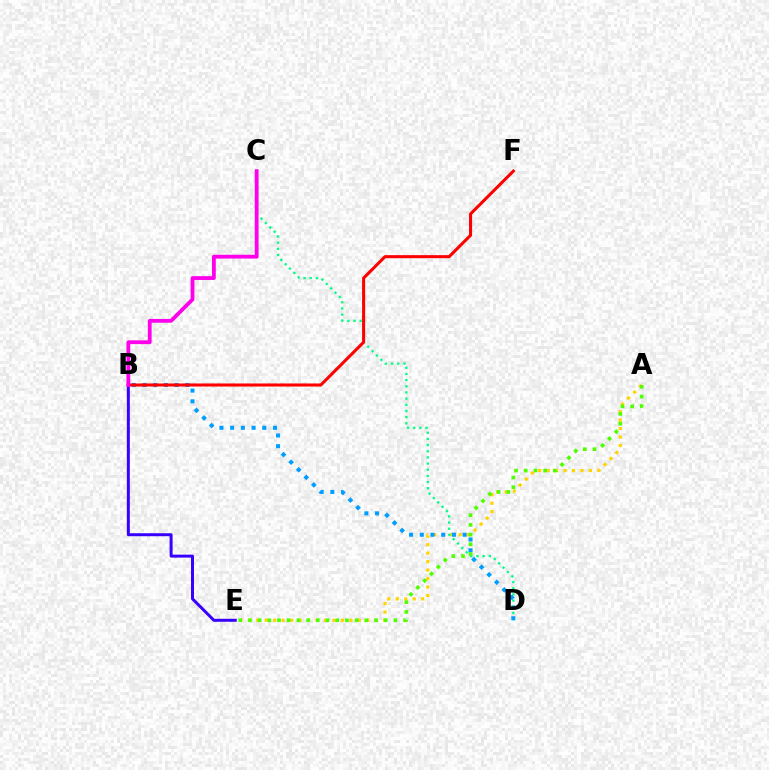{('A', 'E'): [{'color': '#ffd500', 'line_style': 'dotted', 'thickness': 2.3}, {'color': '#4fff00', 'line_style': 'dotted', 'thickness': 2.64}], ('B', 'E'): [{'color': '#3700ff', 'line_style': 'solid', 'thickness': 2.15}], ('C', 'D'): [{'color': '#00ff86', 'line_style': 'dotted', 'thickness': 1.68}], ('B', 'D'): [{'color': '#009eff', 'line_style': 'dotted', 'thickness': 2.91}], ('B', 'F'): [{'color': '#ff0000', 'line_style': 'solid', 'thickness': 2.2}], ('B', 'C'): [{'color': '#ff00ed', 'line_style': 'solid', 'thickness': 2.74}]}